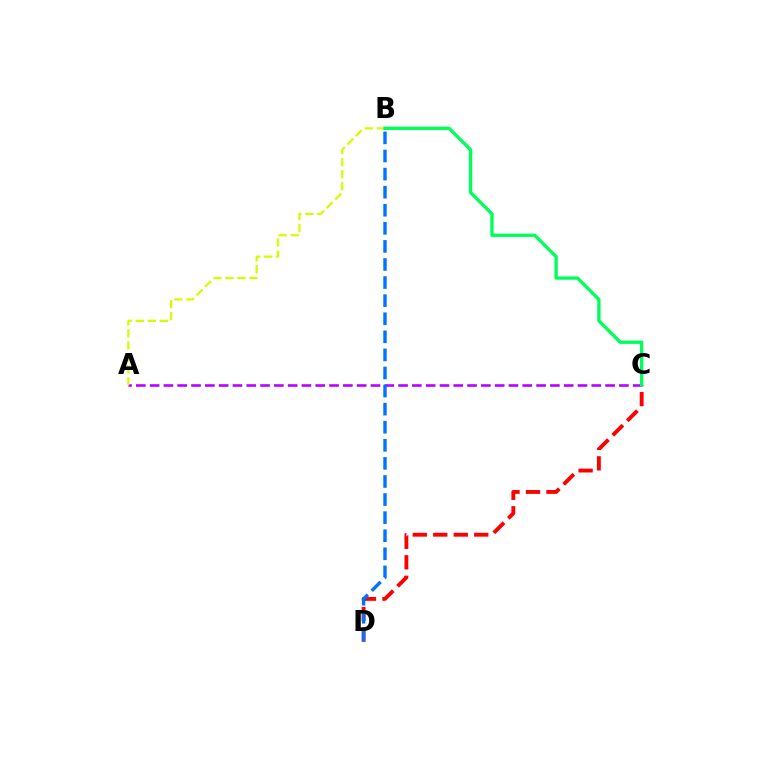{('C', 'D'): [{'color': '#ff0000', 'line_style': 'dashed', 'thickness': 2.78}], ('A', 'C'): [{'color': '#b900ff', 'line_style': 'dashed', 'thickness': 1.87}], ('B', 'D'): [{'color': '#0074ff', 'line_style': 'dashed', 'thickness': 2.46}], ('A', 'B'): [{'color': '#d1ff00', 'line_style': 'dashed', 'thickness': 1.63}], ('B', 'C'): [{'color': '#00ff5c', 'line_style': 'solid', 'thickness': 2.41}]}